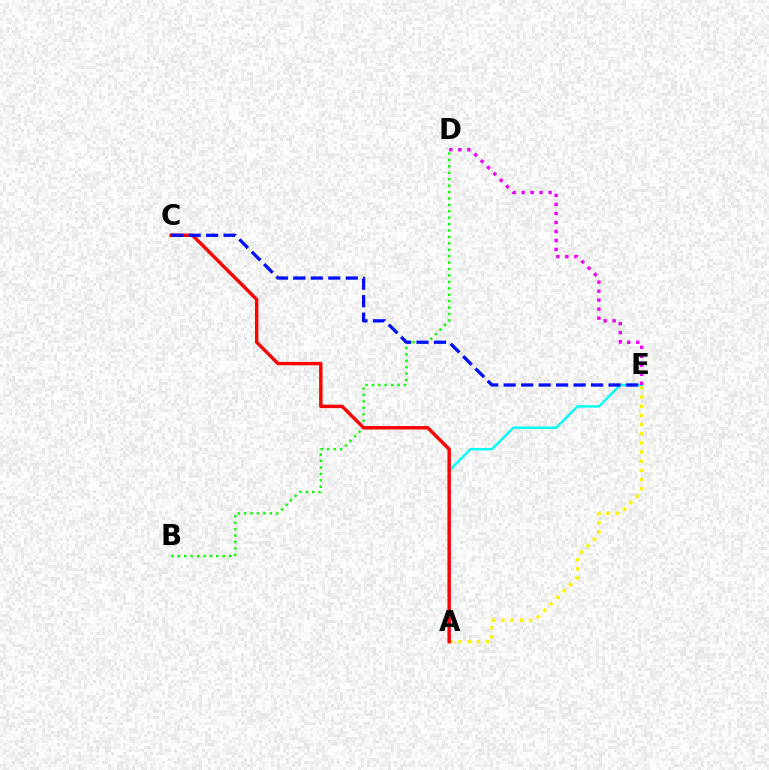{('A', 'E'): [{'color': '#00fff6', 'line_style': 'solid', 'thickness': 1.76}, {'color': '#fcf500', 'line_style': 'dotted', 'thickness': 2.49}], ('B', 'D'): [{'color': '#08ff00', 'line_style': 'dotted', 'thickness': 1.74}], ('D', 'E'): [{'color': '#ee00ff', 'line_style': 'dotted', 'thickness': 2.44}], ('A', 'C'): [{'color': '#ff0000', 'line_style': 'solid', 'thickness': 2.46}], ('C', 'E'): [{'color': '#0010ff', 'line_style': 'dashed', 'thickness': 2.37}]}